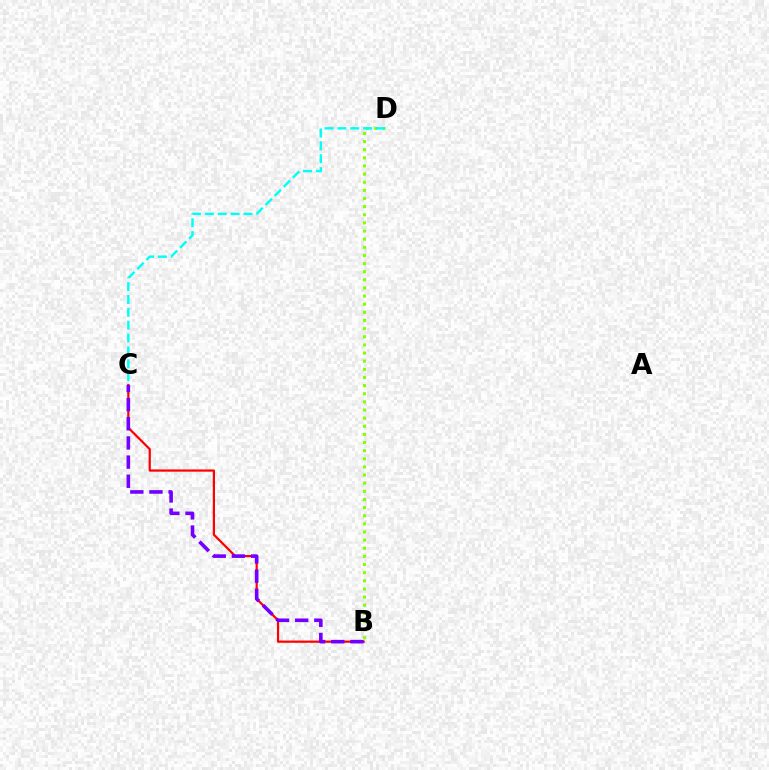{('B', 'C'): [{'color': '#ff0000', 'line_style': 'solid', 'thickness': 1.6}, {'color': '#7200ff', 'line_style': 'dashed', 'thickness': 2.6}], ('B', 'D'): [{'color': '#84ff00', 'line_style': 'dotted', 'thickness': 2.21}], ('C', 'D'): [{'color': '#00fff6', 'line_style': 'dashed', 'thickness': 1.75}]}